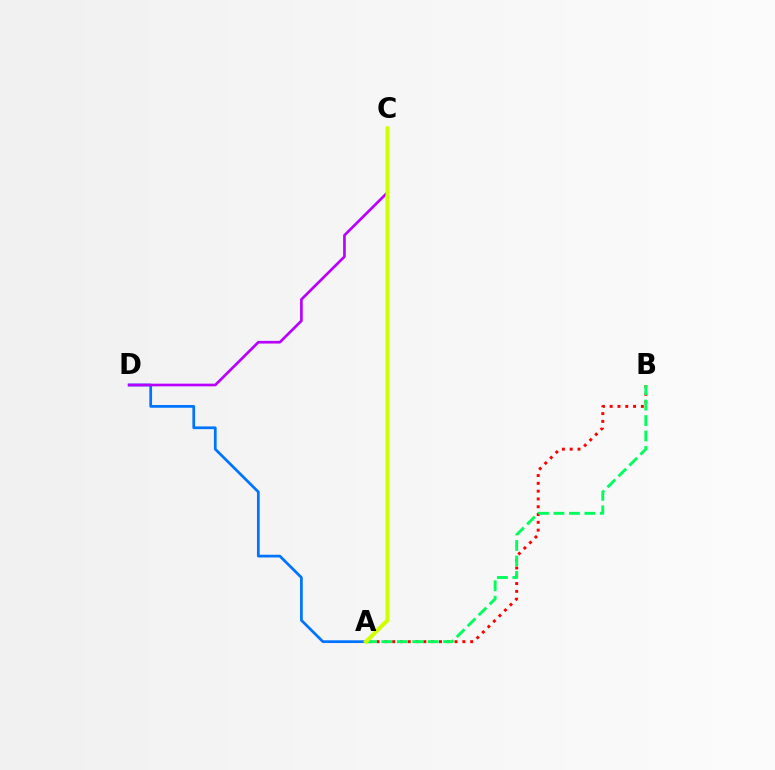{('A', 'D'): [{'color': '#0074ff', 'line_style': 'solid', 'thickness': 1.97}], ('C', 'D'): [{'color': '#b900ff', 'line_style': 'solid', 'thickness': 1.93}], ('A', 'B'): [{'color': '#ff0000', 'line_style': 'dotted', 'thickness': 2.12}, {'color': '#00ff5c', 'line_style': 'dashed', 'thickness': 2.1}], ('A', 'C'): [{'color': '#d1ff00', 'line_style': 'solid', 'thickness': 2.89}]}